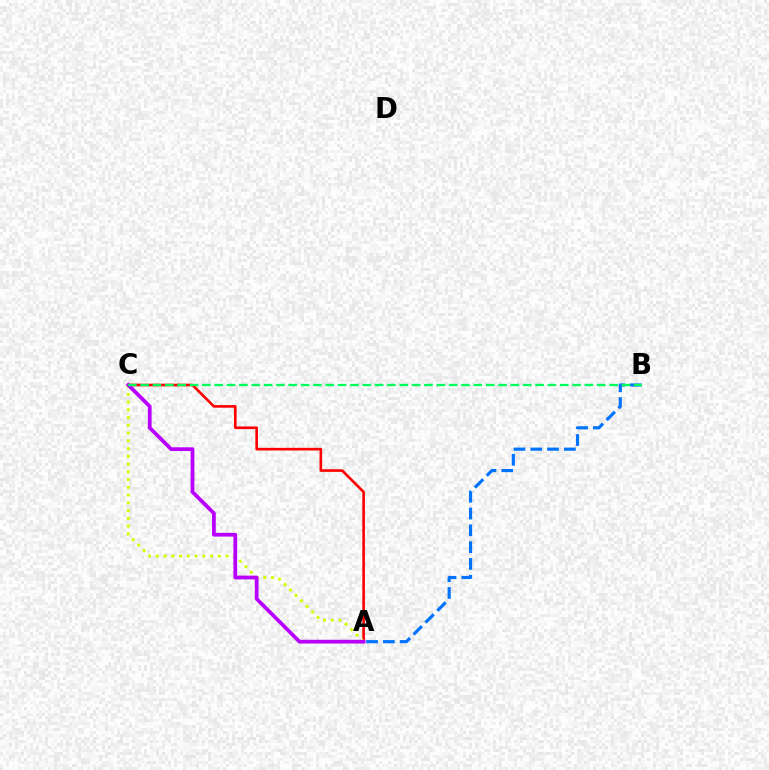{('A', 'C'): [{'color': '#ff0000', 'line_style': 'solid', 'thickness': 1.9}, {'color': '#d1ff00', 'line_style': 'dotted', 'thickness': 2.11}, {'color': '#b900ff', 'line_style': 'solid', 'thickness': 2.7}], ('A', 'B'): [{'color': '#0074ff', 'line_style': 'dashed', 'thickness': 2.28}], ('B', 'C'): [{'color': '#00ff5c', 'line_style': 'dashed', 'thickness': 1.68}]}